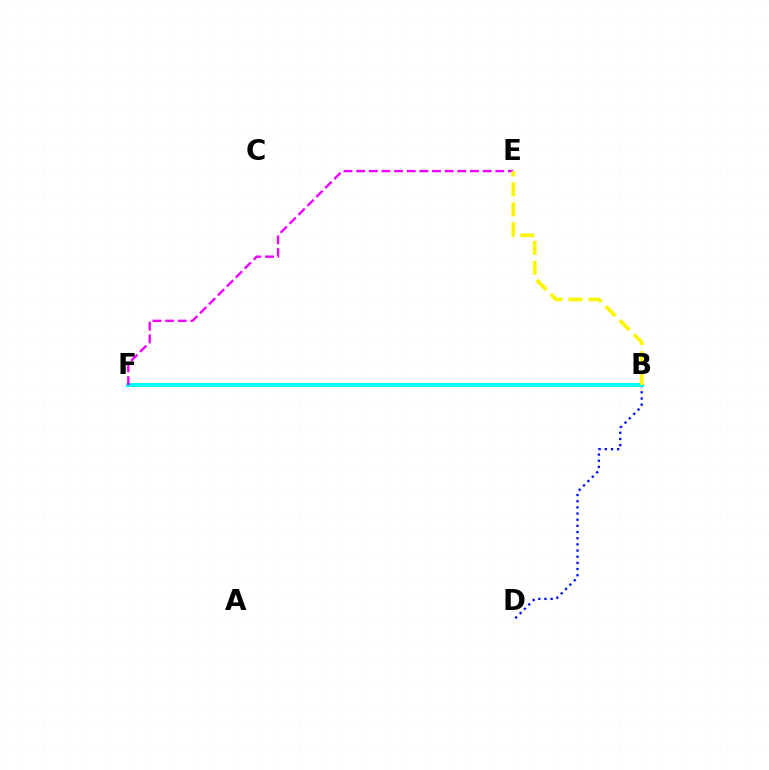{('B', 'F'): [{'color': '#08ff00', 'line_style': 'dotted', 'thickness': 2.58}, {'color': '#ff0000', 'line_style': 'dashed', 'thickness': 2.8}, {'color': '#00fff6', 'line_style': 'solid', 'thickness': 2.89}], ('B', 'D'): [{'color': '#0010ff', 'line_style': 'dotted', 'thickness': 1.68}], ('E', 'F'): [{'color': '#ee00ff', 'line_style': 'dashed', 'thickness': 1.72}], ('B', 'E'): [{'color': '#fcf500', 'line_style': 'dashed', 'thickness': 2.71}]}